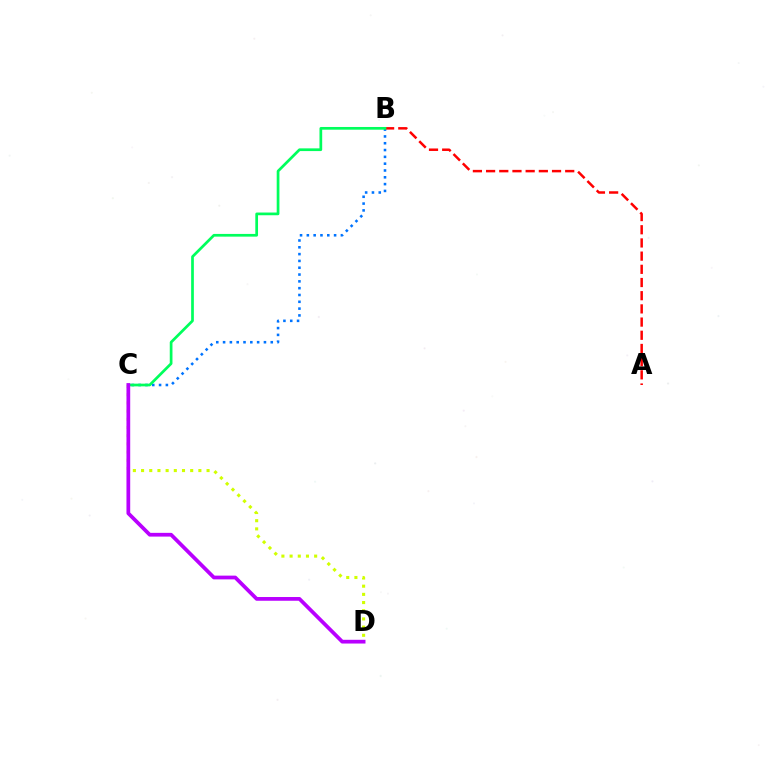{('B', 'C'): [{'color': '#0074ff', 'line_style': 'dotted', 'thickness': 1.85}, {'color': '#00ff5c', 'line_style': 'solid', 'thickness': 1.95}], ('A', 'B'): [{'color': '#ff0000', 'line_style': 'dashed', 'thickness': 1.79}], ('C', 'D'): [{'color': '#d1ff00', 'line_style': 'dotted', 'thickness': 2.22}, {'color': '#b900ff', 'line_style': 'solid', 'thickness': 2.69}]}